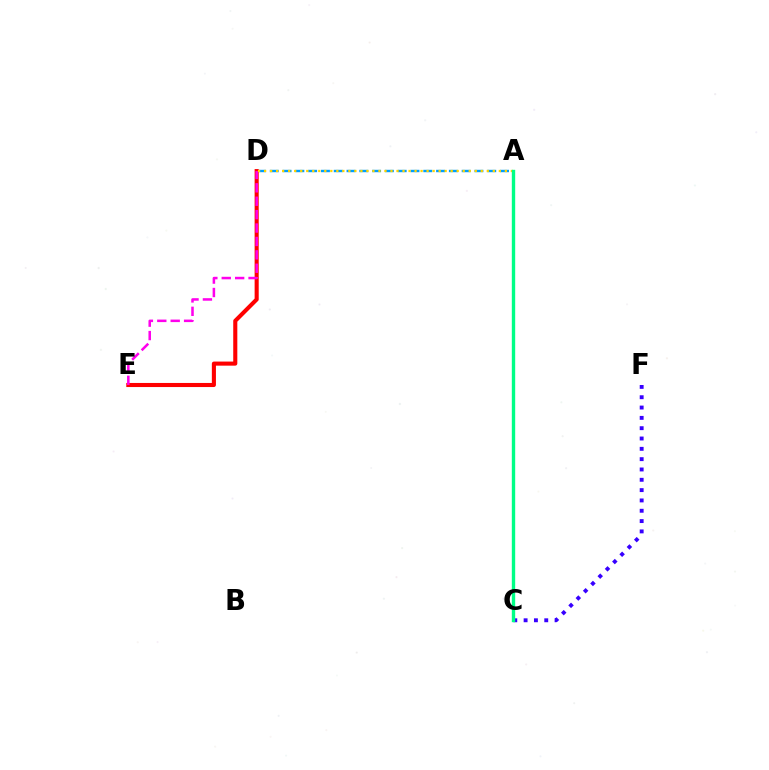{('A', 'D'): [{'color': '#009eff', 'line_style': 'dashed', 'thickness': 1.74}, {'color': '#ffd500', 'line_style': 'dotted', 'thickness': 1.64}], ('D', 'E'): [{'color': '#ff0000', 'line_style': 'solid', 'thickness': 2.94}, {'color': '#ff00ed', 'line_style': 'dashed', 'thickness': 1.82}], ('A', 'C'): [{'color': '#4fff00', 'line_style': 'solid', 'thickness': 1.95}, {'color': '#00ff86', 'line_style': 'solid', 'thickness': 2.43}], ('C', 'F'): [{'color': '#3700ff', 'line_style': 'dotted', 'thickness': 2.8}]}